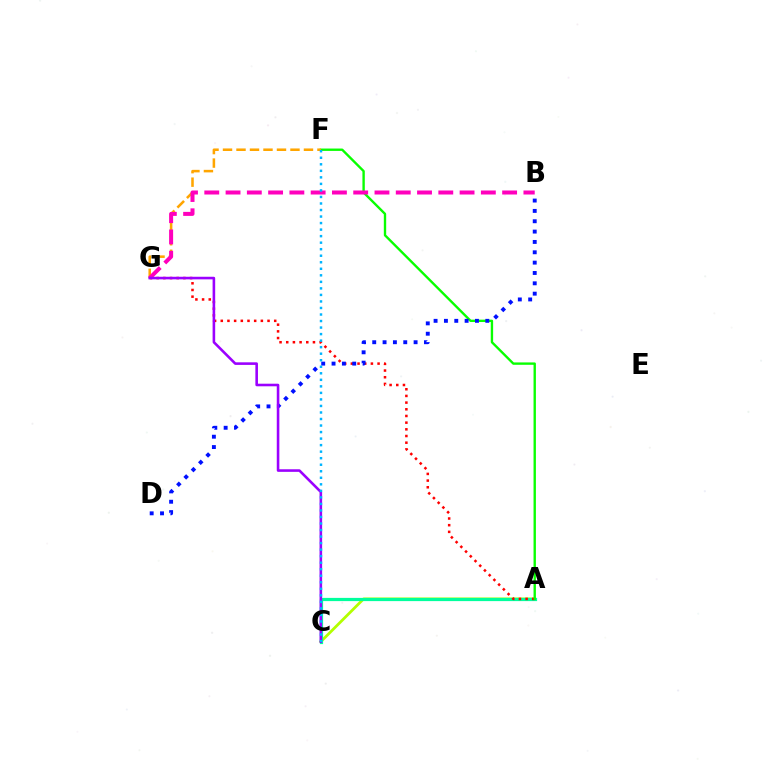{('A', 'C'): [{'color': '#b3ff00', 'line_style': 'solid', 'thickness': 2.0}, {'color': '#00ff9d', 'line_style': 'solid', 'thickness': 2.32}], ('A', 'G'): [{'color': '#ff0000', 'line_style': 'dotted', 'thickness': 1.82}], ('A', 'F'): [{'color': '#08ff00', 'line_style': 'solid', 'thickness': 1.71}], ('B', 'D'): [{'color': '#0010ff', 'line_style': 'dotted', 'thickness': 2.81}], ('F', 'G'): [{'color': '#ffa500', 'line_style': 'dashed', 'thickness': 1.83}], ('B', 'G'): [{'color': '#ff00bd', 'line_style': 'dashed', 'thickness': 2.89}], ('C', 'G'): [{'color': '#9b00ff', 'line_style': 'solid', 'thickness': 1.86}], ('C', 'F'): [{'color': '#00b5ff', 'line_style': 'dotted', 'thickness': 1.77}]}